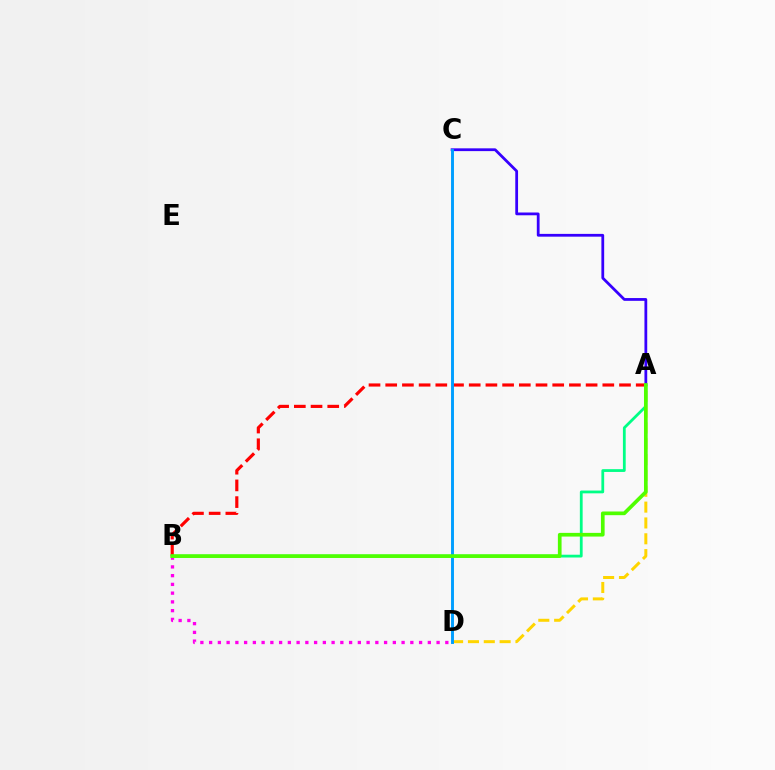{('A', 'B'): [{'color': '#ff0000', 'line_style': 'dashed', 'thickness': 2.27}, {'color': '#00ff86', 'line_style': 'solid', 'thickness': 2.0}, {'color': '#4fff00', 'line_style': 'solid', 'thickness': 2.65}], ('B', 'D'): [{'color': '#ff00ed', 'line_style': 'dotted', 'thickness': 2.38}], ('A', 'D'): [{'color': '#ffd500', 'line_style': 'dashed', 'thickness': 2.15}], ('A', 'C'): [{'color': '#3700ff', 'line_style': 'solid', 'thickness': 2.0}], ('C', 'D'): [{'color': '#009eff', 'line_style': 'solid', 'thickness': 2.11}]}